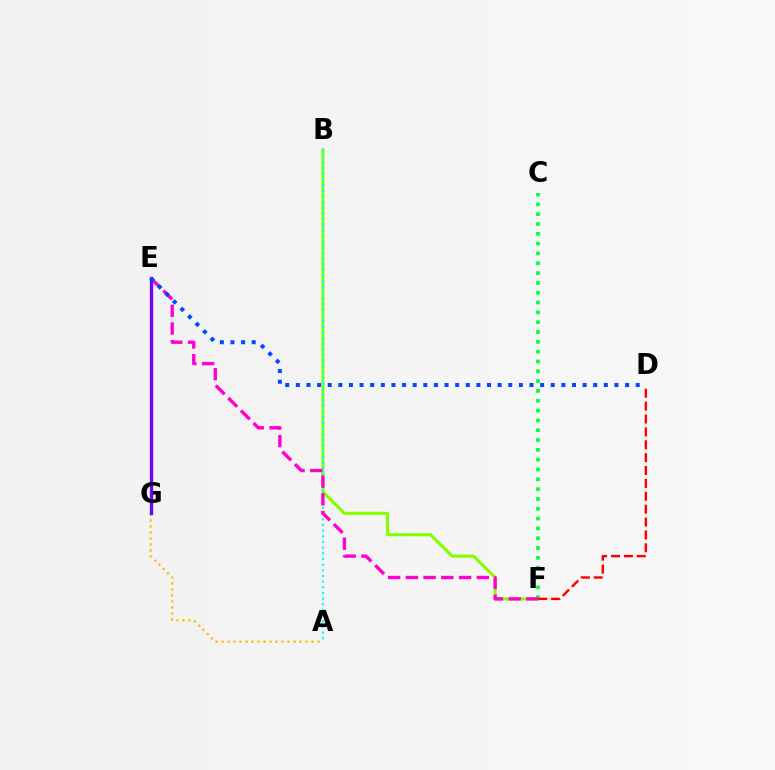{('B', 'F'): [{'color': '#84ff00', 'line_style': 'solid', 'thickness': 2.21}], ('A', 'G'): [{'color': '#ffbd00', 'line_style': 'dotted', 'thickness': 1.63}], ('E', 'G'): [{'color': '#7200ff', 'line_style': 'solid', 'thickness': 2.39}], ('A', 'B'): [{'color': '#00fff6', 'line_style': 'dotted', 'thickness': 1.54}], ('C', 'F'): [{'color': '#00ff39', 'line_style': 'dotted', 'thickness': 2.67}], ('E', 'F'): [{'color': '#ff00cf', 'line_style': 'dashed', 'thickness': 2.41}], ('D', 'F'): [{'color': '#ff0000', 'line_style': 'dashed', 'thickness': 1.75}], ('D', 'E'): [{'color': '#004bff', 'line_style': 'dotted', 'thickness': 2.89}]}